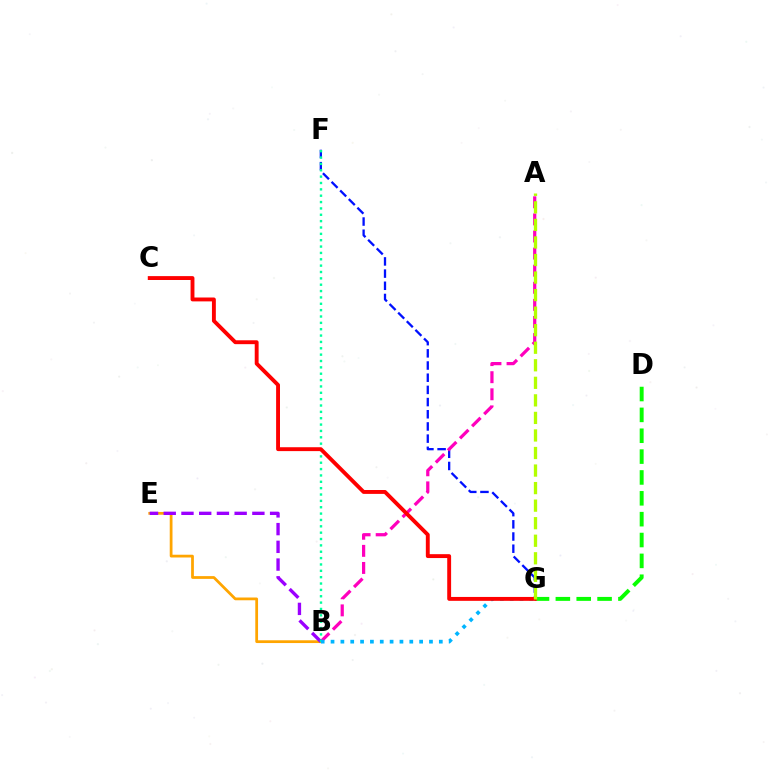{('B', 'E'): [{'color': '#ffa500', 'line_style': 'solid', 'thickness': 1.99}, {'color': '#9b00ff', 'line_style': 'dashed', 'thickness': 2.41}], ('F', 'G'): [{'color': '#0010ff', 'line_style': 'dashed', 'thickness': 1.66}], ('A', 'B'): [{'color': '#ff00bd', 'line_style': 'dashed', 'thickness': 2.32}], ('D', 'G'): [{'color': '#08ff00', 'line_style': 'dashed', 'thickness': 2.83}], ('B', 'F'): [{'color': '#00ff9d', 'line_style': 'dotted', 'thickness': 1.73}], ('B', 'G'): [{'color': '#00b5ff', 'line_style': 'dotted', 'thickness': 2.67}], ('C', 'G'): [{'color': '#ff0000', 'line_style': 'solid', 'thickness': 2.8}], ('A', 'G'): [{'color': '#b3ff00', 'line_style': 'dashed', 'thickness': 2.38}]}